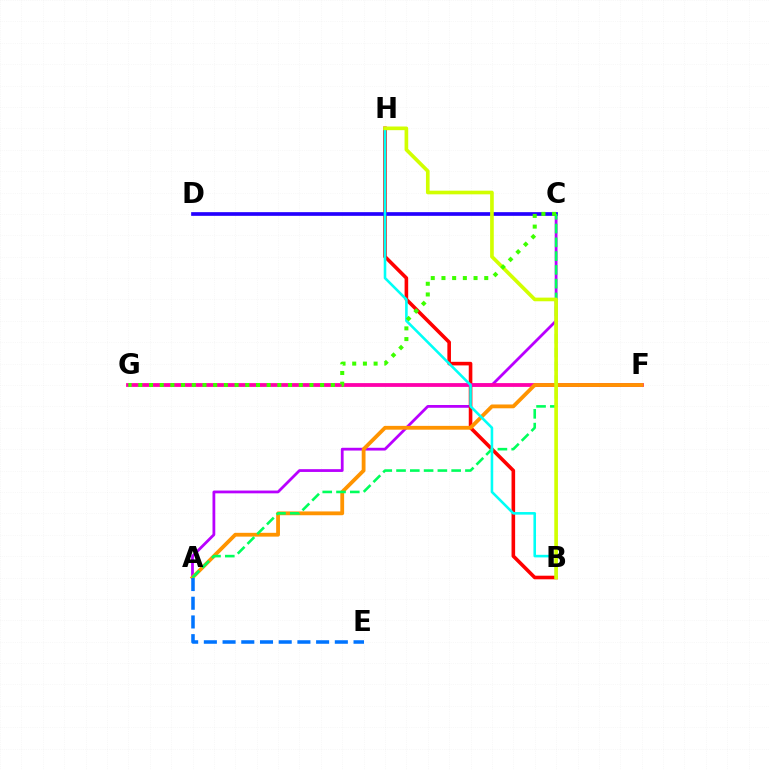{('A', 'C'): [{'color': '#b900ff', 'line_style': 'solid', 'thickness': 2.0}, {'color': '#00ff5c', 'line_style': 'dashed', 'thickness': 1.87}], ('B', 'H'): [{'color': '#ff0000', 'line_style': 'solid', 'thickness': 2.59}, {'color': '#00fff6', 'line_style': 'solid', 'thickness': 1.86}, {'color': '#d1ff00', 'line_style': 'solid', 'thickness': 2.63}], ('F', 'G'): [{'color': '#ff00ac', 'line_style': 'solid', 'thickness': 2.73}], ('A', 'F'): [{'color': '#ff9400', 'line_style': 'solid', 'thickness': 2.74}], ('C', 'D'): [{'color': '#2500ff', 'line_style': 'solid', 'thickness': 2.65}], ('A', 'E'): [{'color': '#0074ff', 'line_style': 'dashed', 'thickness': 2.54}], ('C', 'G'): [{'color': '#3dff00', 'line_style': 'dotted', 'thickness': 2.91}]}